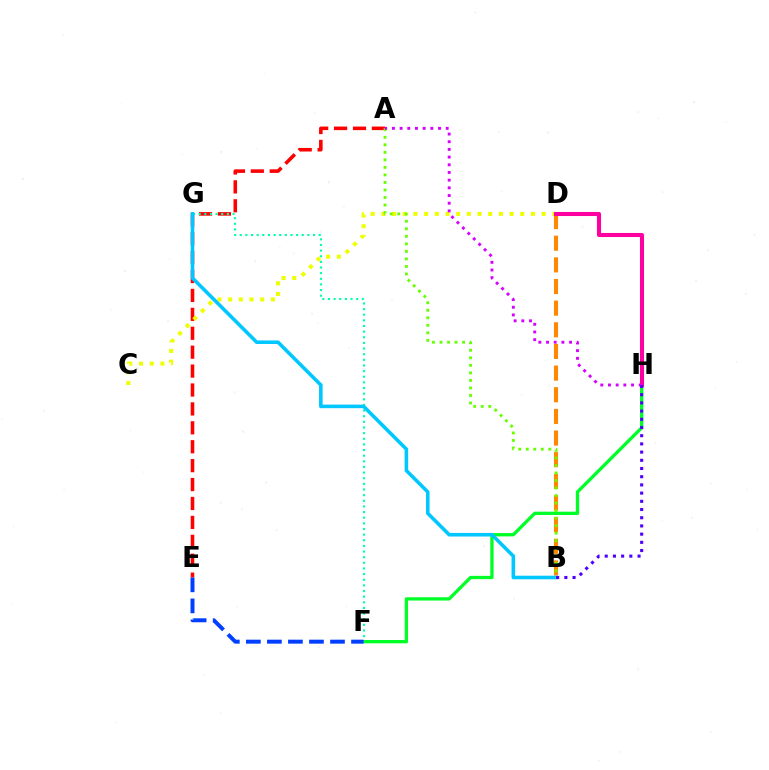{('A', 'E'): [{'color': '#ff0000', 'line_style': 'dashed', 'thickness': 2.57}], ('F', 'G'): [{'color': '#00ffaf', 'line_style': 'dotted', 'thickness': 1.53}], ('C', 'D'): [{'color': '#eeff00', 'line_style': 'dotted', 'thickness': 2.9}], ('F', 'H'): [{'color': '#00ff27', 'line_style': 'solid', 'thickness': 2.37}], ('B', 'D'): [{'color': '#ff8800', 'line_style': 'dashed', 'thickness': 2.94}], ('B', 'G'): [{'color': '#00c7ff', 'line_style': 'solid', 'thickness': 2.57}], ('E', 'F'): [{'color': '#003fff', 'line_style': 'dashed', 'thickness': 2.86}], ('D', 'H'): [{'color': '#ff00a0', 'line_style': 'solid', 'thickness': 2.92}], ('A', 'B'): [{'color': '#66ff00', 'line_style': 'dotted', 'thickness': 2.05}], ('A', 'H'): [{'color': '#d600ff', 'line_style': 'dotted', 'thickness': 2.09}], ('B', 'H'): [{'color': '#4f00ff', 'line_style': 'dotted', 'thickness': 2.23}]}